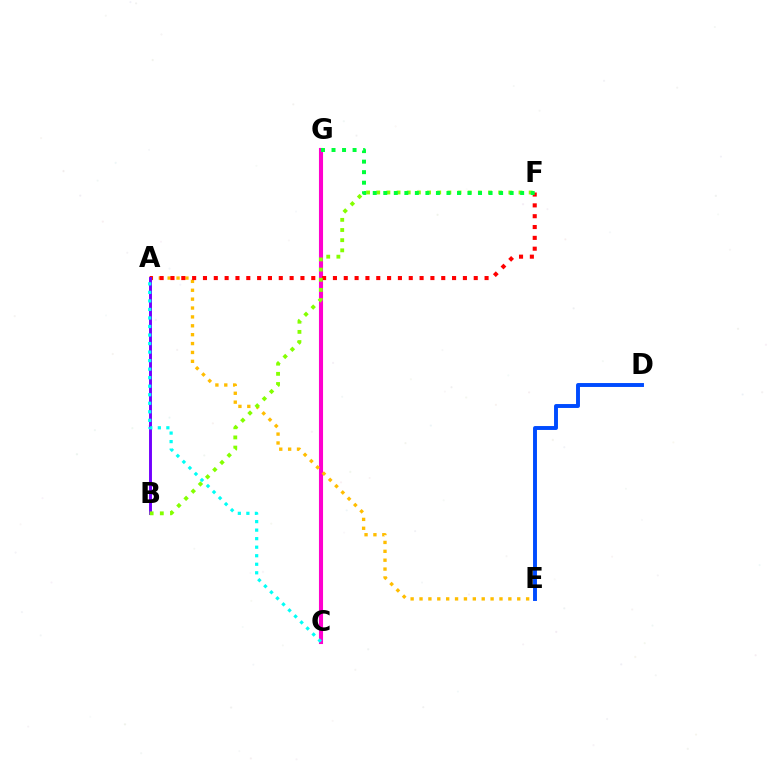{('C', 'G'): [{'color': '#ff00cf', 'line_style': 'solid', 'thickness': 2.94}], ('A', 'E'): [{'color': '#ffbd00', 'line_style': 'dotted', 'thickness': 2.41}], ('A', 'F'): [{'color': '#ff0000', 'line_style': 'dotted', 'thickness': 2.94}], ('A', 'B'): [{'color': '#7200ff', 'line_style': 'solid', 'thickness': 2.1}], ('B', 'F'): [{'color': '#84ff00', 'line_style': 'dotted', 'thickness': 2.76}], ('D', 'E'): [{'color': '#004bff', 'line_style': 'solid', 'thickness': 2.82}], ('F', 'G'): [{'color': '#00ff39', 'line_style': 'dotted', 'thickness': 2.86}], ('A', 'C'): [{'color': '#00fff6', 'line_style': 'dotted', 'thickness': 2.32}]}